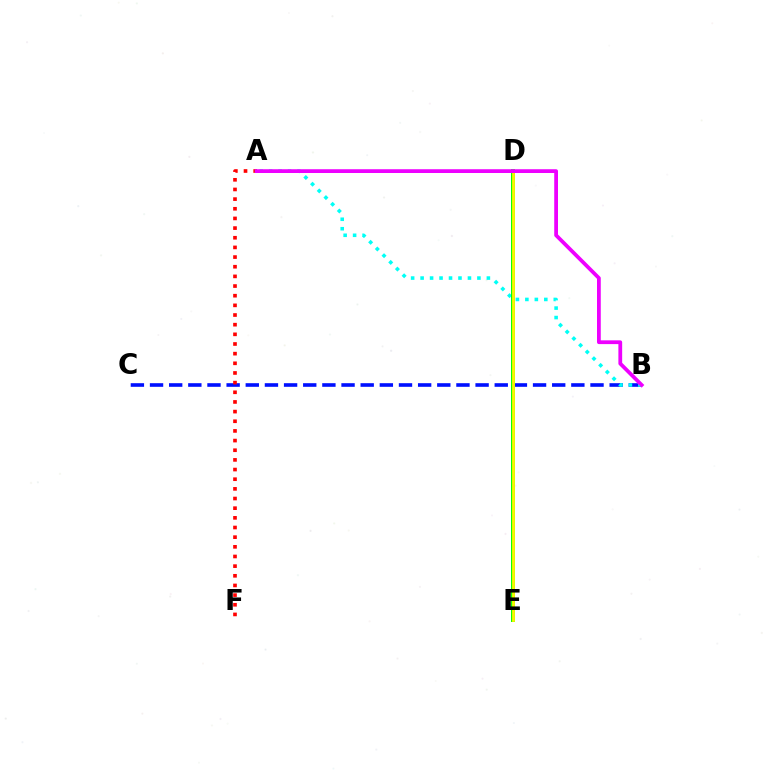{('B', 'C'): [{'color': '#0010ff', 'line_style': 'dashed', 'thickness': 2.6}], ('A', 'F'): [{'color': '#ff0000', 'line_style': 'dotted', 'thickness': 2.62}], ('A', 'B'): [{'color': '#00fff6', 'line_style': 'dotted', 'thickness': 2.57}, {'color': '#ee00ff', 'line_style': 'solid', 'thickness': 2.72}], ('D', 'E'): [{'color': '#08ff00', 'line_style': 'solid', 'thickness': 2.84}, {'color': '#fcf500', 'line_style': 'solid', 'thickness': 2.02}]}